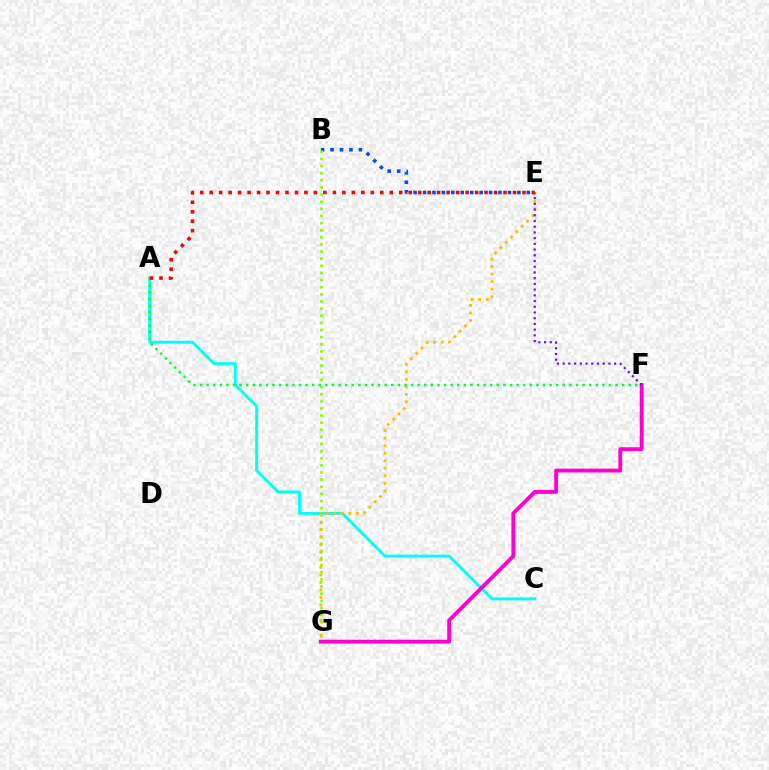{('B', 'E'): [{'color': '#004bff', 'line_style': 'dotted', 'thickness': 2.56}], ('B', 'G'): [{'color': '#84ff00', 'line_style': 'dotted', 'thickness': 1.94}], ('A', 'C'): [{'color': '#00fff6', 'line_style': 'solid', 'thickness': 2.1}], ('E', 'G'): [{'color': '#ffbd00', 'line_style': 'dotted', 'thickness': 2.05}], ('A', 'F'): [{'color': '#00ff39', 'line_style': 'dotted', 'thickness': 1.79}], ('F', 'G'): [{'color': '#ff00cf', 'line_style': 'solid', 'thickness': 2.77}], ('E', 'F'): [{'color': '#7200ff', 'line_style': 'dotted', 'thickness': 1.55}], ('A', 'E'): [{'color': '#ff0000', 'line_style': 'dotted', 'thickness': 2.58}]}